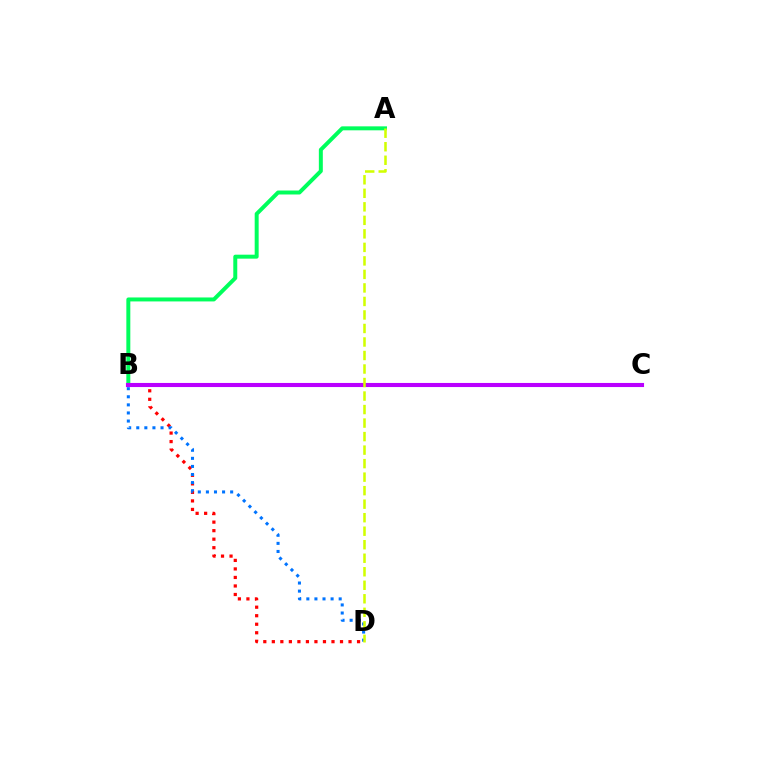{('A', 'B'): [{'color': '#00ff5c', 'line_style': 'solid', 'thickness': 2.86}], ('B', 'D'): [{'color': '#ff0000', 'line_style': 'dotted', 'thickness': 2.32}, {'color': '#0074ff', 'line_style': 'dotted', 'thickness': 2.2}], ('B', 'C'): [{'color': '#b900ff', 'line_style': 'solid', 'thickness': 2.95}], ('A', 'D'): [{'color': '#d1ff00', 'line_style': 'dashed', 'thickness': 1.84}]}